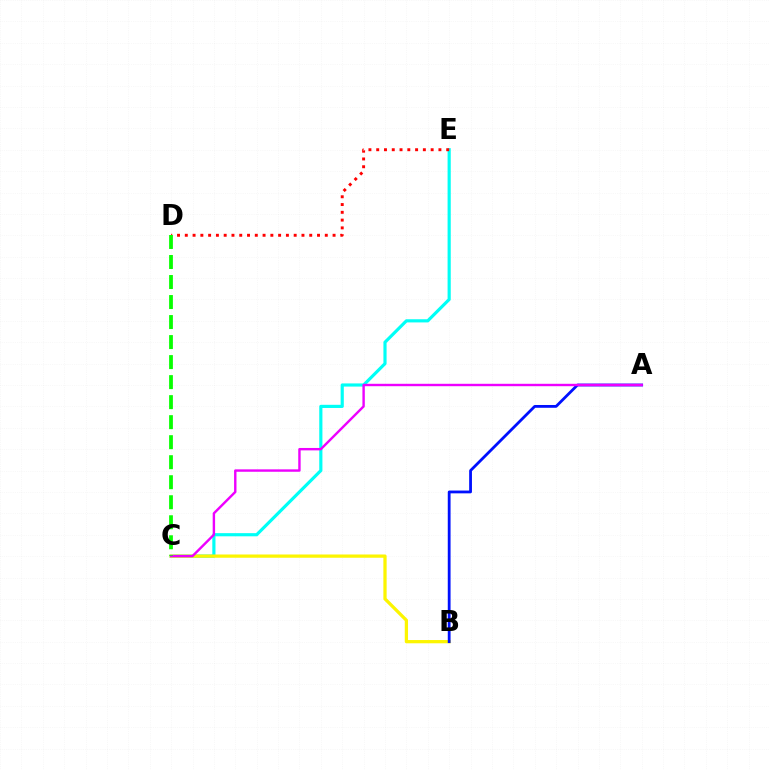{('C', 'E'): [{'color': '#00fff6', 'line_style': 'solid', 'thickness': 2.28}], ('B', 'C'): [{'color': '#fcf500', 'line_style': 'solid', 'thickness': 2.34}], ('A', 'B'): [{'color': '#0010ff', 'line_style': 'solid', 'thickness': 2.01}], ('D', 'E'): [{'color': '#ff0000', 'line_style': 'dotted', 'thickness': 2.11}], ('A', 'C'): [{'color': '#ee00ff', 'line_style': 'solid', 'thickness': 1.73}], ('C', 'D'): [{'color': '#08ff00', 'line_style': 'dashed', 'thickness': 2.72}]}